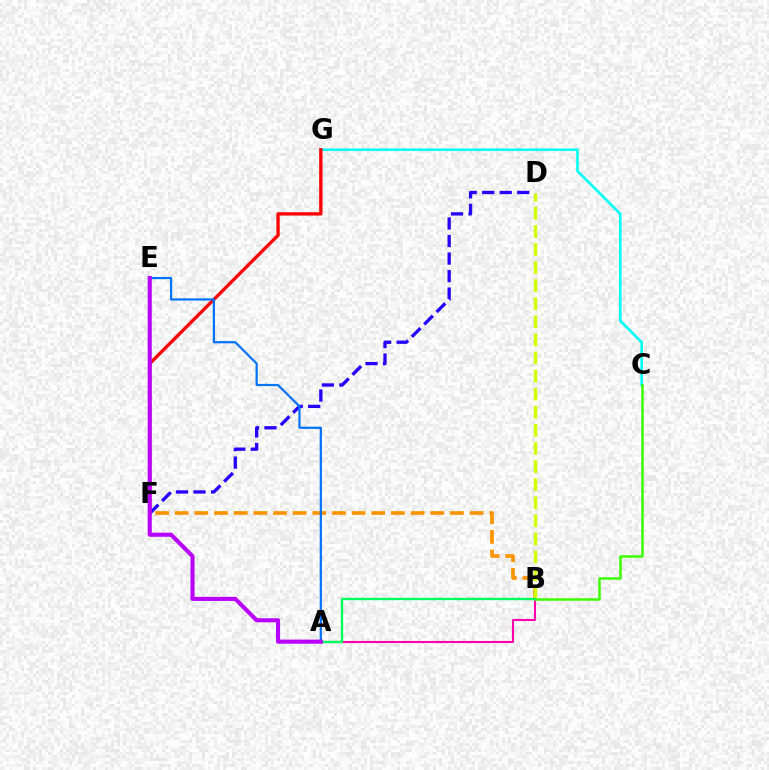{('B', 'F'): [{'color': '#ff9400', 'line_style': 'dashed', 'thickness': 2.67}], ('B', 'D'): [{'color': '#d1ff00', 'line_style': 'dashed', 'thickness': 2.46}], ('C', 'G'): [{'color': '#00fff6', 'line_style': 'solid', 'thickness': 1.87}], ('A', 'B'): [{'color': '#ff00ac', 'line_style': 'solid', 'thickness': 1.51}, {'color': '#00ff5c', 'line_style': 'solid', 'thickness': 1.7}], ('D', 'F'): [{'color': '#2500ff', 'line_style': 'dashed', 'thickness': 2.38}], ('F', 'G'): [{'color': '#ff0000', 'line_style': 'solid', 'thickness': 2.39}], ('B', 'C'): [{'color': '#3dff00', 'line_style': 'solid', 'thickness': 1.82}], ('A', 'E'): [{'color': '#0074ff', 'line_style': 'solid', 'thickness': 1.6}, {'color': '#b900ff', 'line_style': 'solid', 'thickness': 2.95}]}